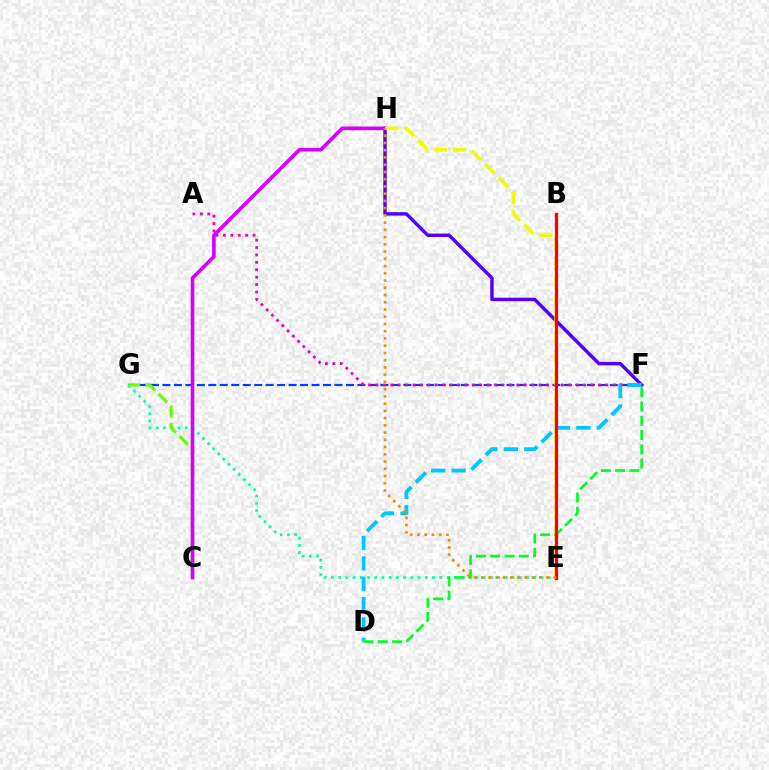{('F', 'G'): [{'color': '#003fff', 'line_style': 'dashed', 'thickness': 1.56}], ('A', 'F'): [{'color': '#ff00a0', 'line_style': 'dotted', 'thickness': 2.01}], ('F', 'H'): [{'color': '#4f00ff', 'line_style': 'solid', 'thickness': 2.46}], ('E', 'G'): [{'color': '#00ffaf', 'line_style': 'dotted', 'thickness': 1.96}], ('C', 'G'): [{'color': '#66ff00', 'line_style': 'dashed', 'thickness': 2.31}], ('C', 'H'): [{'color': '#d600ff', 'line_style': 'solid', 'thickness': 2.63}], ('E', 'H'): [{'color': '#eeff00', 'line_style': 'dashed', 'thickness': 2.6}, {'color': '#ff8800', 'line_style': 'dotted', 'thickness': 1.97}], ('D', 'F'): [{'color': '#00c7ff', 'line_style': 'dashed', 'thickness': 2.77}, {'color': '#00ff27', 'line_style': 'dashed', 'thickness': 1.94}], ('B', 'E'): [{'color': '#ff0000', 'line_style': 'solid', 'thickness': 2.33}]}